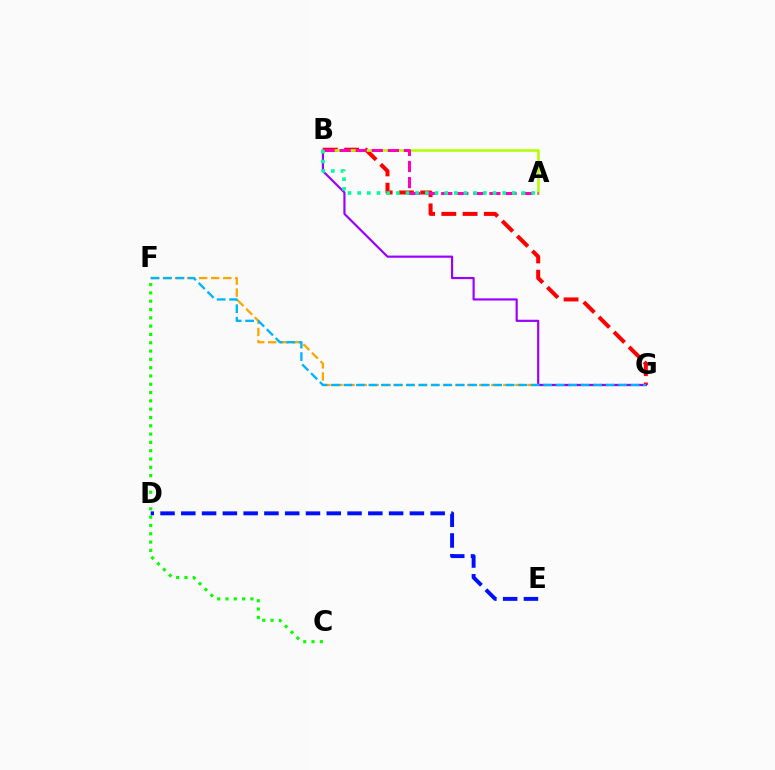{('B', 'G'): [{'color': '#ff0000', 'line_style': 'dashed', 'thickness': 2.89}, {'color': '#9b00ff', 'line_style': 'solid', 'thickness': 1.56}], ('F', 'G'): [{'color': '#ffa500', 'line_style': 'dashed', 'thickness': 1.64}, {'color': '#00b5ff', 'line_style': 'dashed', 'thickness': 1.7}], ('C', 'F'): [{'color': '#08ff00', 'line_style': 'dotted', 'thickness': 2.26}], ('D', 'E'): [{'color': '#0010ff', 'line_style': 'dashed', 'thickness': 2.82}], ('A', 'B'): [{'color': '#b3ff00', 'line_style': 'solid', 'thickness': 1.87}, {'color': '#ff00bd', 'line_style': 'dashed', 'thickness': 2.18}, {'color': '#00ff9d', 'line_style': 'dotted', 'thickness': 2.63}]}